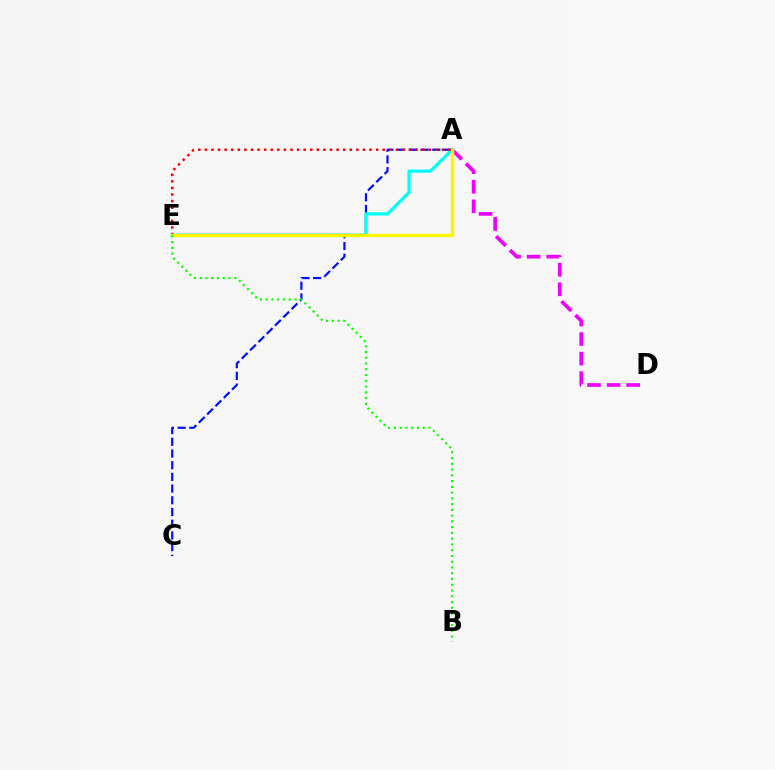{('A', 'C'): [{'color': '#0010ff', 'line_style': 'dashed', 'thickness': 1.59}], ('A', 'D'): [{'color': '#ee00ff', 'line_style': 'dashed', 'thickness': 2.66}], ('A', 'E'): [{'color': '#00fff6', 'line_style': 'solid', 'thickness': 2.33}, {'color': '#ff0000', 'line_style': 'dotted', 'thickness': 1.79}, {'color': '#fcf500', 'line_style': 'solid', 'thickness': 2.45}], ('B', 'E'): [{'color': '#08ff00', 'line_style': 'dotted', 'thickness': 1.56}]}